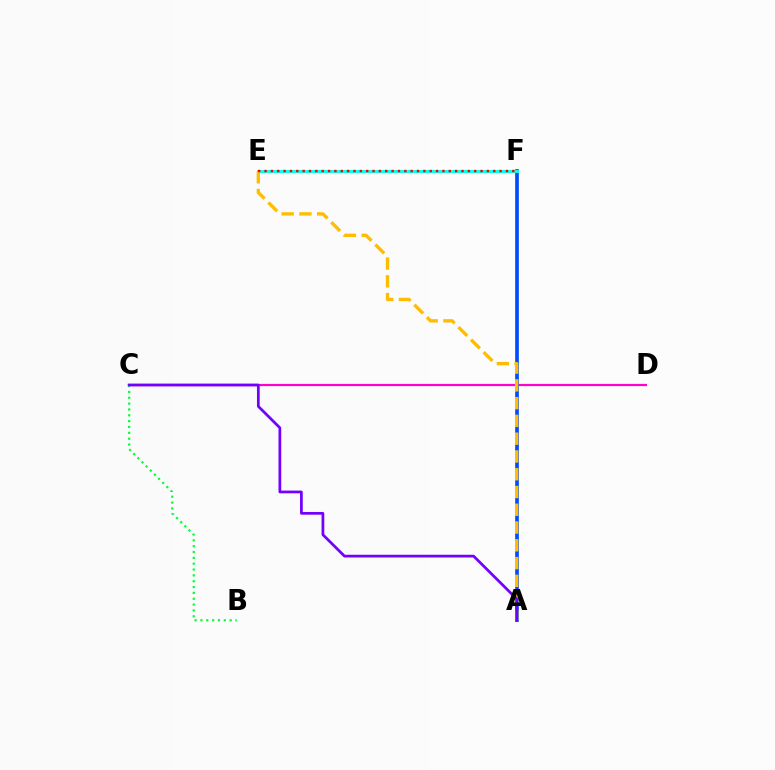{('C', 'D'): [{'color': '#ff00cf', 'line_style': 'solid', 'thickness': 1.58}], ('A', 'F'): [{'color': '#004bff', 'line_style': 'solid', 'thickness': 2.63}], ('E', 'F'): [{'color': '#84ff00', 'line_style': 'solid', 'thickness': 1.87}, {'color': '#00fff6', 'line_style': 'solid', 'thickness': 2.05}, {'color': '#ff0000', 'line_style': 'dotted', 'thickness': 1.73}], ('A', 'E'): [{'color': '#ffbd00', 'line_style': 'dashed', 'thickness': 2.41}], ('B', 'C'): [{'color': '#00ff39', 'line_style': 'dotted', 'thickness': 1.59}], ('A', 'C'): [{'color': '#7200ff', 'line_style': 'solid', 'thickness': 1.97}]}